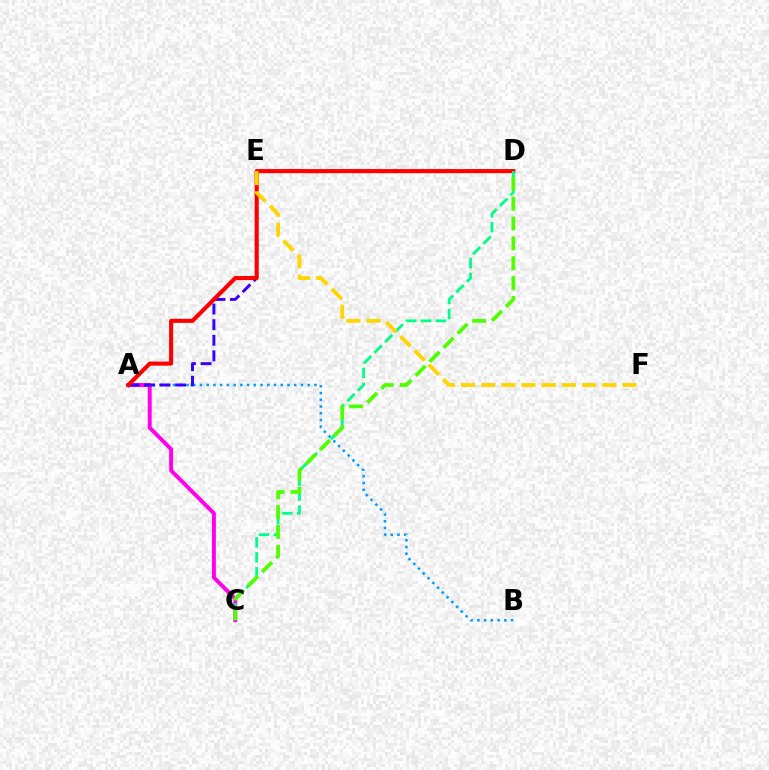{('A', 'B'): [{'color': '#009eff', 'line_style': 'dotted', 'thickness': 1.83}], ('A', 'C'): [{'color': '#ff00ed', 'line_style': 'solid', 'thickness': 2.83}], ('A', 'E'): [{'color': '#3700ff', 'line_style': 'dashed', 'thickness': 2.12}], ('A', 'D'): [{'color': '#ff0000', 'line_style': 'solid', 'thickness': 2.95}], ('C', 'D'): [{'color': '#00ff86', 'line_style': 'dashed', 'thickness': 2.03}, {'color': '#4fff00', 'line_style': 'dashed', 'thickness': 2.69}], ('E', 'F'): [{'color': '#ffd500', 'line_style': 'dashed', 'thickness': 2.74}]}